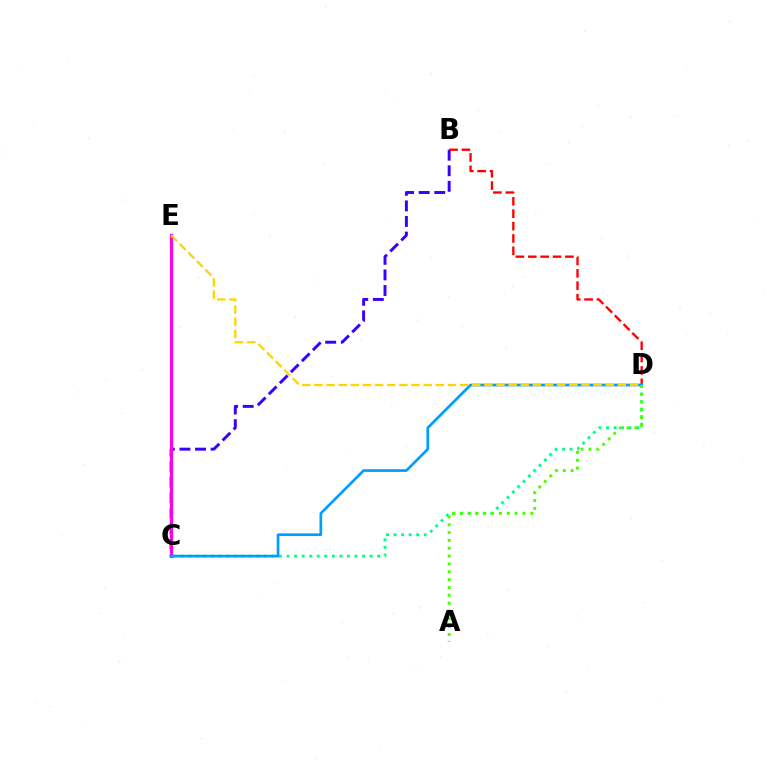{('C', 'D'): [{'color': '#00ff86', 'line_style': 'dotted', 'thickness': 2.05}, {'color': '#009eff', 'line_style': 'solid', 'thickness': 1.95}], ('B', 'C'): [{'color': '#3700ff', 'line_style': 'dashed', 'thickness': 2.12}], ('B', 'D'): [{'color': '#ff0000', 'line_style': 'dashed', 'thickness': 1.68}], ('C', 'E'): [{'color': '#ff00ed', 'line_style': 'solid', 'thickness': 2.27}], ('A', 'D'): [{'color': '#4fff00', 'line_style': 'dotted', 'thickness': 2.13}], ('D', 'E'): [{'color': '#ffd500', 'line_style': 'dashed', 'thickness': 1.65}]}